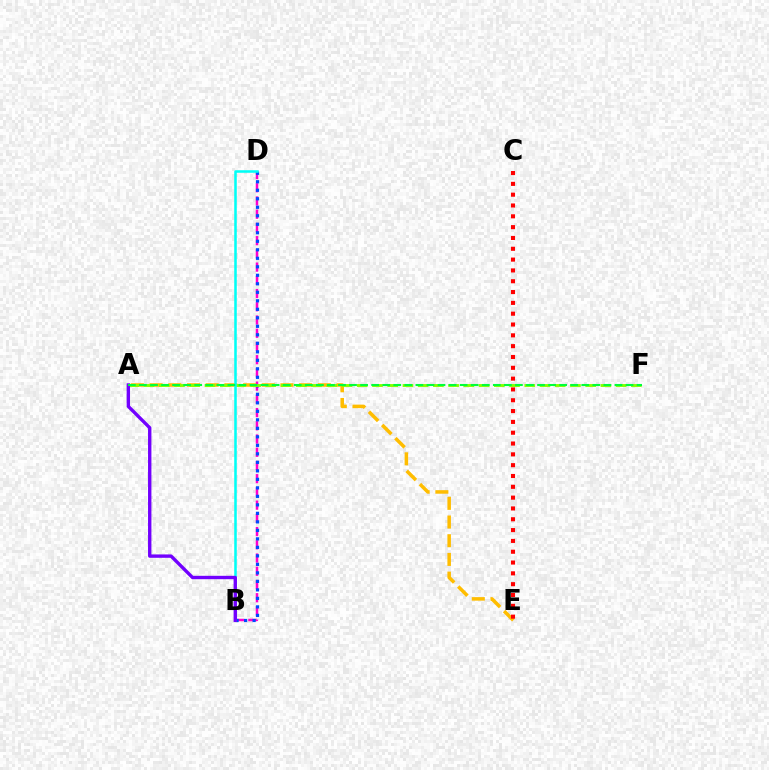{('B', 'D'): [{'color': '#ff00cf', 'line_style': 'dashed', 'thickness': 1.8}, {'color': '#004bff', 'line_style': 'dotted', 'thickness': 2.31}, {'color': '#00fff6', 'line_style': 'solid', 'thickness': 1.83}], ('A', 'E'): [{'color': '#ffbd00', 'line_style': 'dashed', 'thickness': 2.54}], ('A', 'F'): [{'color': '#84ff00', 'line_style': 'dashed', 'thickness': 2.07}, {'color': '#00ff39', 'line_style': 'dashed', 'thickness': 1.5}], ('A', 'B'): [{'color': '#7200ff', 'line_style': 'solid', 'thickness': 2.43}], ('C', 'E'): [{'color': '#ff0000', 'line_style': 'dotted', 'thickness': 2.94}]}